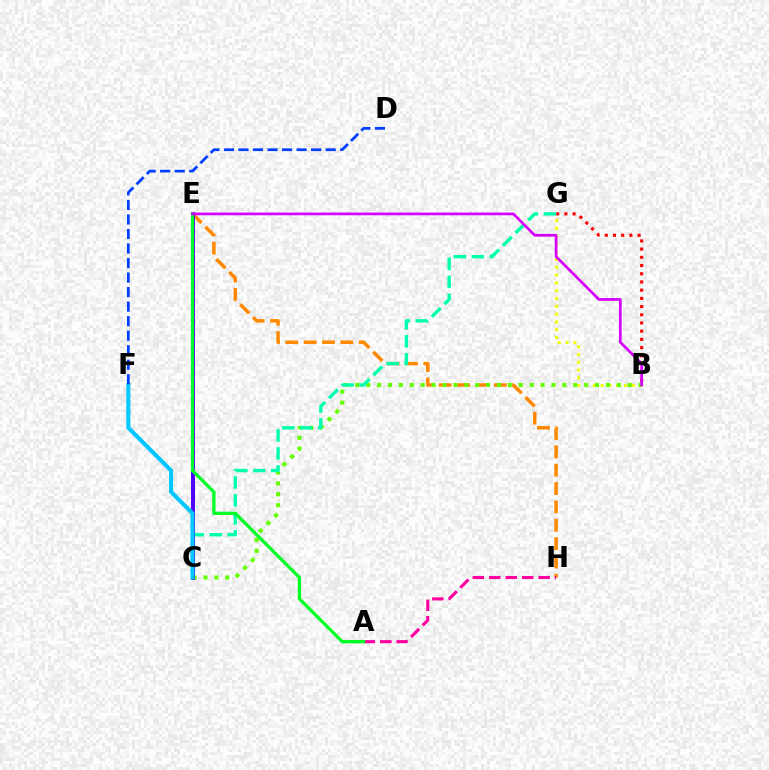{('B', 'G'): [{'color': '#eeff00', 'line_style': 'dotted', 'thickness': 2.12}, {'color': '#ff0000', 'line_style': 'dotted', 'thickness': 2.23}], ('E', 'H'): [{'color': '#ff8800', 'line_style': 'dashed', 'thickness': 2.49}], ('B', 'C'): [{'color': '#66ff00', 'line_style': 'dotted', 'thickness': 2.96}], ('C', 'G'): [{'color': '#00ffaf', 'line_style': 'dashed', 'thickness': 2.44}], ('C', 'E'): [{'color': '#4f00ff', 'line_style': 'solid', 'thickness': 2.85}], ('A', 'H'): [{'color': '#ff00a0', 'line_style': 'dashed', 'thickness': 2.24}], ('C', 'F'): [{'color': '#00c7ff', 'line_style': 'solid', 'thickness': 2.93}], ('A', 'E'): [{'color': '#00ff27', 'line_style': 'solid', 'thickness': 2.36}], ('B', 'E'): [{'color': '#d600ff', 'line_style': 'solid', 'thickness': 1.96}], ('D', 'F'): [{'color': '#003fff', 'line_style': 'dashed', 'thickness': 1.97}]}